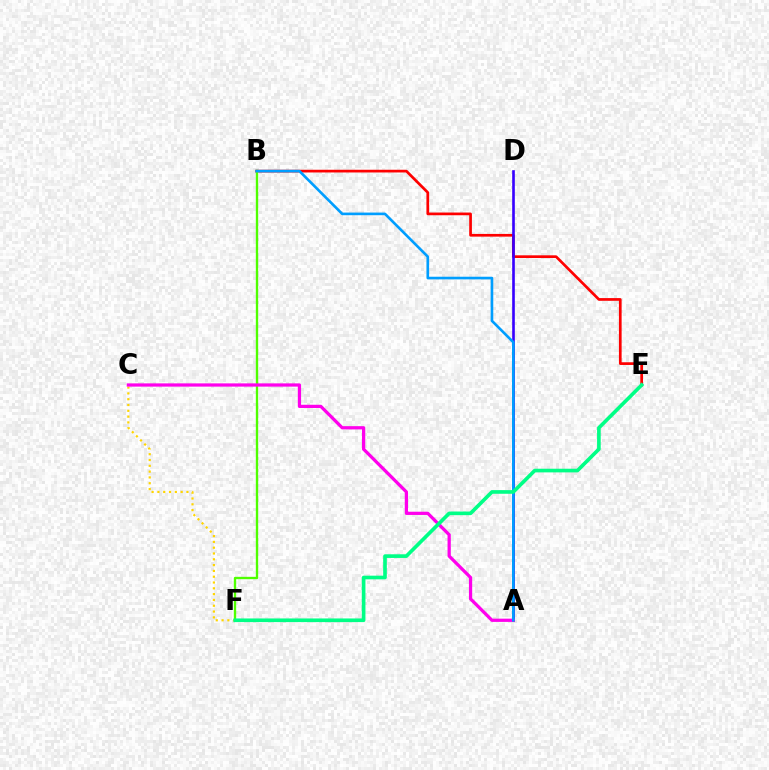{('B', 'E'): [{'color': '#ff0000', 'line_style': 'solid', 'thickness': 1.95}], ('C', 'F'): [{'color': '#ffd500', 'line_style': 'dotted', 'thickness': 1.58}], ('A', 'D'): [{'color': '#3700ff', 'line_style': 'solid', 'thickness': 1.9}], ('B', 'F'): [{'color': '#4fff00', 'line_style': 'solid', 'thickness': 1.69}], ('A', 'C'): [{'color': '#ff00ed', 'line_style': 'solid', 'thickness': 2.33}], ('A', 'B'): [{'color': '#009eff', 'line_style': 'solid', 'thickness': 1.9}], ('E', 'F'): [{'color': '#00ff86', 'line_style': 'solid', 'thickness': 2.63}]}